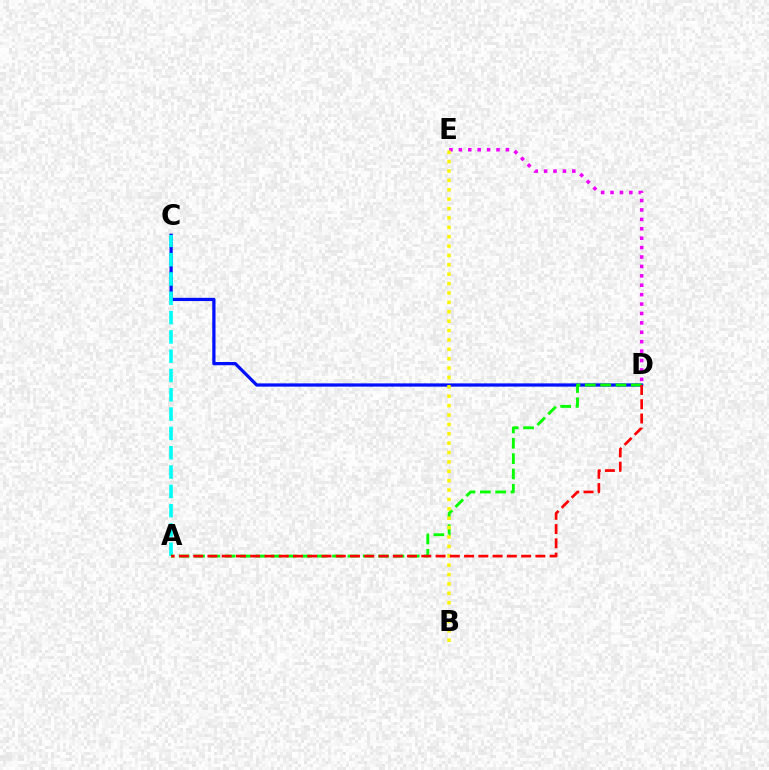{('C', 'D'): [{'color': '#0010ff', 'line_style': 'solid', 'thickness': 2.34}], ('A', 'C'): [{'color': '#00fff6', 'line_style': 'dashed', 'thickness': 2.62}], ('D', 'E'): [{'color': '#ee00ff', 'line_style': 'dotted', 'thickness': 2.56}], ('A', 'D'): [{'color': '#08ff00', 'line_style': 'dashed', 'thickness': 2.08}, {'color': '#ff0000', 'line_style': 'dashed', 'thickness': 1.94}], ('B', 'E'): [{'color': '#fcf500', 'line_style': 'dotted', 'thickness': 2.55}]}